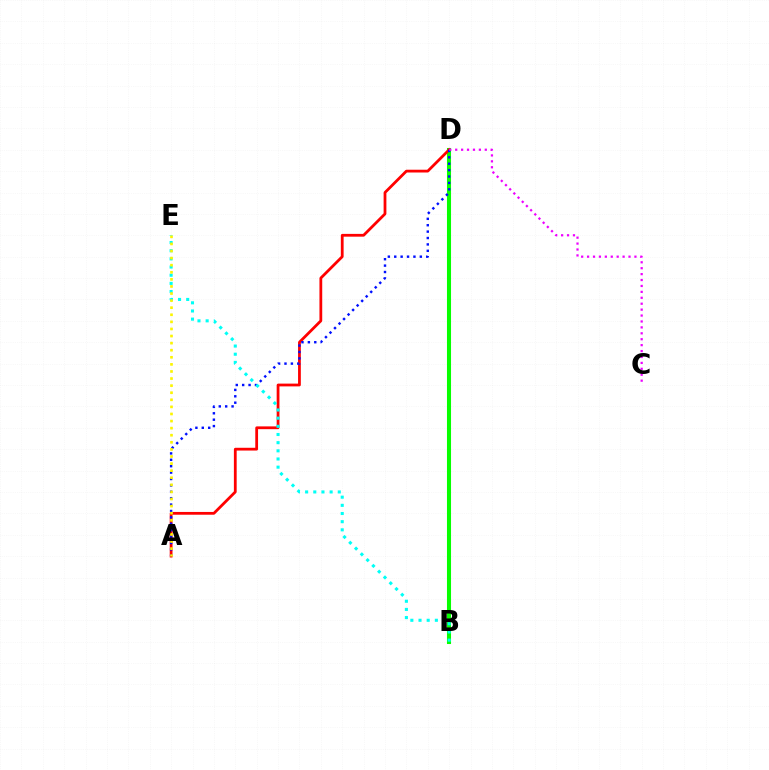{('B', 'D'): [{'color': '#08ff00', 'line_style': 'solid', 'thickness': 2.93}], ('A', 'D'): [{'color': '#ff0000', 'line_style': 'solid', 'thickness': 2.0}, {'color': '#0010ff', 'line_style': 'dotted', 'thickness': 1.74}], ('B', 'E'): [{'color': '#00fff6', 'line_style': 'dotted', 'thickness': 2.22}], ('A', 'E'): [{'color': '#fcf500', 'line_style': 'dotted', 'thickness': 1.93}], ('C', 'D'): [{'color': '#ee00ff', 'line_style': 'dotted', 'thickness': 1.61}]}